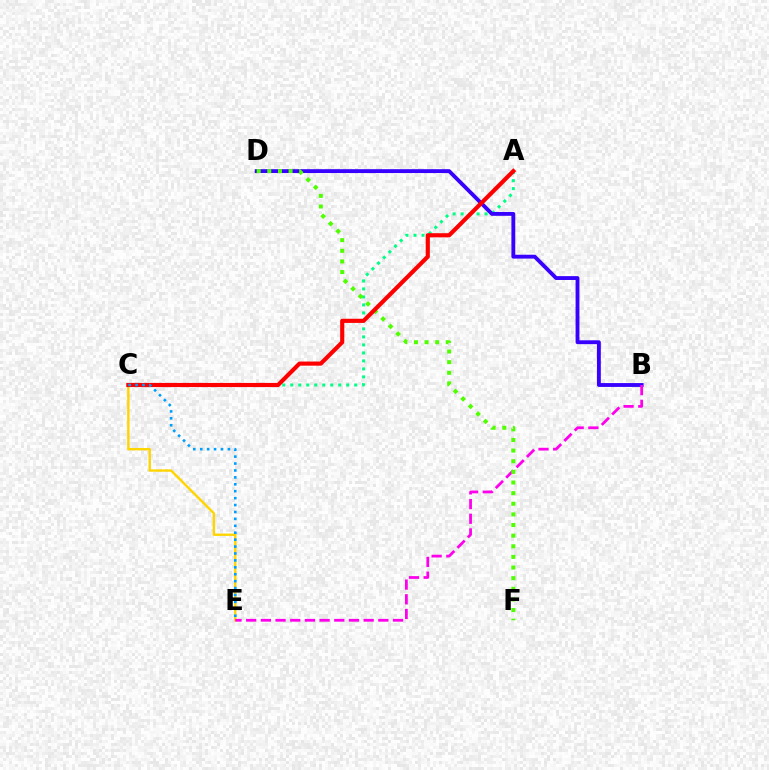{('C', 'E'): [{'color': '#ffd500', 'line_style': 'solid', 'thickness': 1.72}, {'color': '#009eff', 'line_style': 'dotted', 'thickness': 1.88}], ('A', 'C'): [{'color': '#00ff86', 'line_style': 'dotted', 'thickness': 2.17}, {'color': '#ff0000', 'line_style': 'solid', 'thickness': 2.98}], ('B', 'D'): [{'color': '#3700ff', 'line_style': 'solid', 'thickness': 2.77}], ('B', 'E'): [{'color': '#ff00ed', 'line_style': 'dashed', 'thickness': 1.99}], ('D', 'F'): [{'color': '#4fff00', 'line_style': 'dotted', 'thickness': 2.89}]}